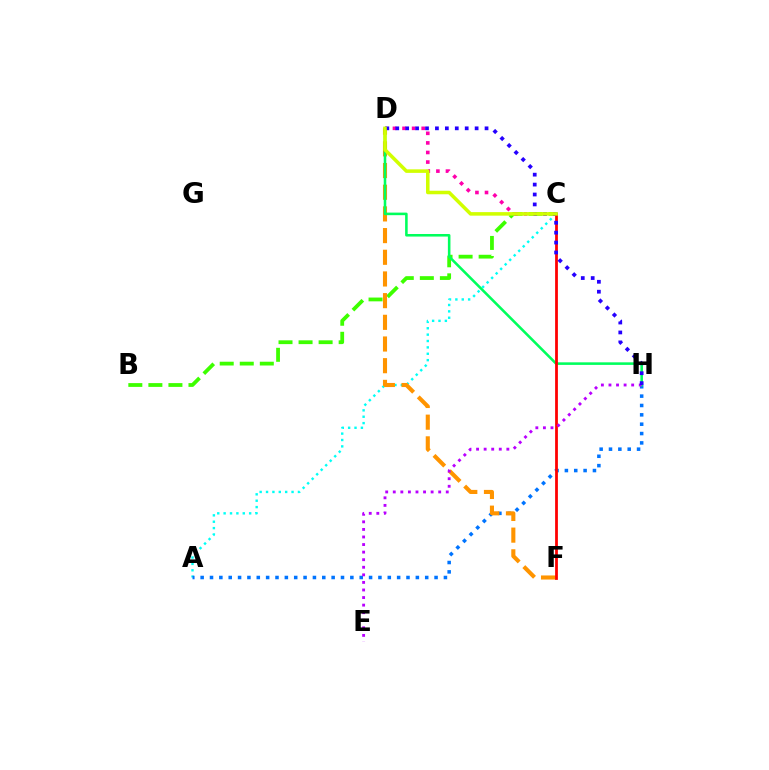{('A', 'C'): [{'color': '#00fff6', 'line_style': 'dotted', 'thickness': 1.73}], ('B', 'C'): [{'color': '#3dff00', 'line_style': 'dashed', 'thickness': 2.72}], ('A', 'H'): [{'color': '#0074ff', 'line_style': 'dotted', 'thickness': 2.54}], ('C', 'D'): [{'color': '#ff00ac', 'line_style': 'dotted', 'thickness': 2.6}, {'color': '#d1ff00', 'line_style': 'solid', 'thickness': 2.54}], ('D', 'F'): [{'color': '#ff9400', 'line_style': 'dashed', 'thickness': 2.95}], ('D', 'H'): [{'color': '#00ff5c', 'line_style': 'solid', 'thickness': 1.85}, {'color': '#2500ff', 'line_style': 'dotted', 'thickness': 2.7}], ('C', 'F'): [{'color': '#ff0000', 'line_style': 'solid', 'thickness': 2.0}], ('E', 'H'): [{'color': '#b900ff', 'line_style': 'dotted', 'thickness': 2.06}]}